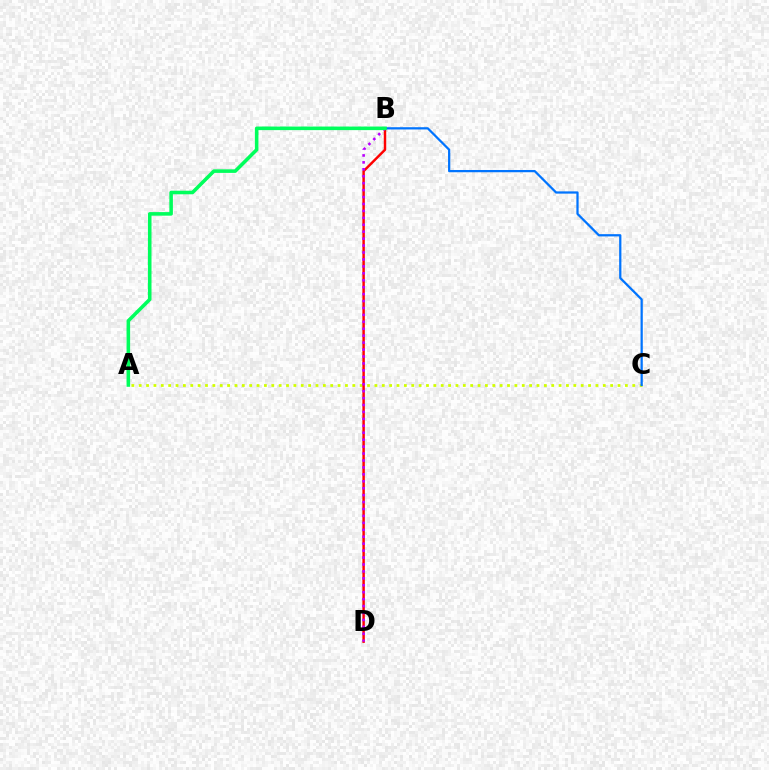{('A', 'C'): [{'color': '#d1ff00', 'line_style': 'dotted', 'thickness': 2.0}], ('B', 'D'): [{'color': '#ff0000', 'line_style': 'solid', 'thickness': 1.76}, {'color': '#b900ff', 'line_style': 'dotted', 'thickness': 1.88}], ('B', 'C'): [{'color': '#0074ff', 'line_style': 'solid', 'thickness': 1.62}], ('A', 'B'): [{'color': '#00ff5c', 'line_style': 'solid', 'thickness': 2.57}]}